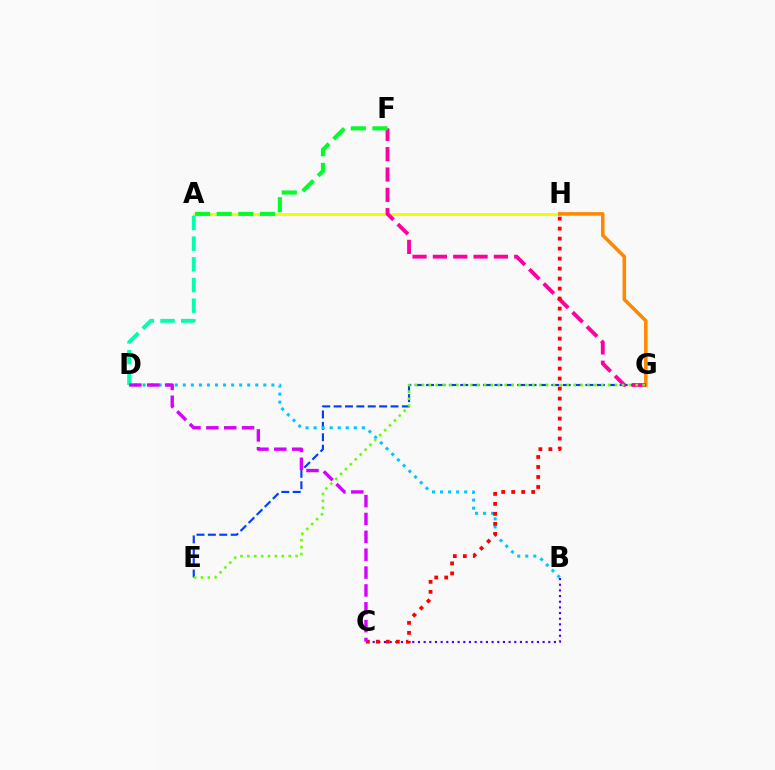{('A', 'H'): [{'color': '#eeff00', 'line_style': 'solid', 'thickness': 2.11}], ('E', 'G'): [{'color': '#003fff', 'line_style': 'dashed', 'thickness': 1.55}, {'color': '#66ff00', 'line_style': 'dotted', 'thickness': 1.87}], ('G', 'H'): [{'color': '#ff8800', 'line_style': 'solid', 'thickness': 2.56}], ('B', 'D'): [{'color': '#00c7ff', 'line_style': 'dotted', 'thickness': 2.19}], ('F', 'G'): [{'color': '#ff00a0', 'line_style': 'dashed', 'thickness': 2.76}], ('A', 'F'): [{'color': '#00ff27', 'line_style': 'dashed', 'thickness': 2.94}], ('A', 'D'): [{'color': '#00ffaf', 'line_style': 'dashed', 'thickness': 2.81}], ('B', 'C'): [{'color': '#4f00ff', 'line_style': 'dotted', 'thickness': 1.54}], ('C', 'H'): [{'color': '#ff0000', 'line_style': 'dotted', 'thickness': 2.72}], ('C', 'D'): [{'color': '#d600ff', 'line_style': 'dashed', 'thickness': 2.43}]}